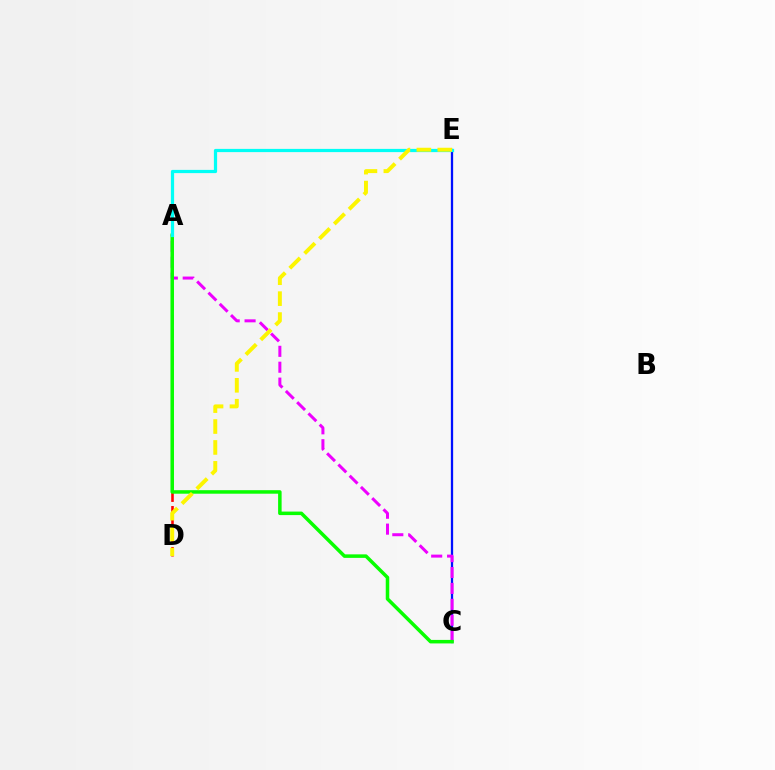{('A', 'D'): [{'color': '#ff0000', 'line_style': 'dashed', 'thickness': 1.85}], ('C', 'E'): [{'color': '#0010ff', 'line_style': 'solid', 'thickness': 1.64}], ('A', 'C'): [{'color': '#ee00ff', 'line_style': 'dashed', 'thickness': 2.16}, {'color': '#08ff00', 'line_style': 'solid', 'thickness': 2.53}], ('A', 'E'): [{'color': '#00fff6', 'line_style': 'solid', 'thickness': 2.32}], ('D', 'E'): [{'color': '#fcf500', 'line_style': 'dashed', 'thickness': 2.84}]}